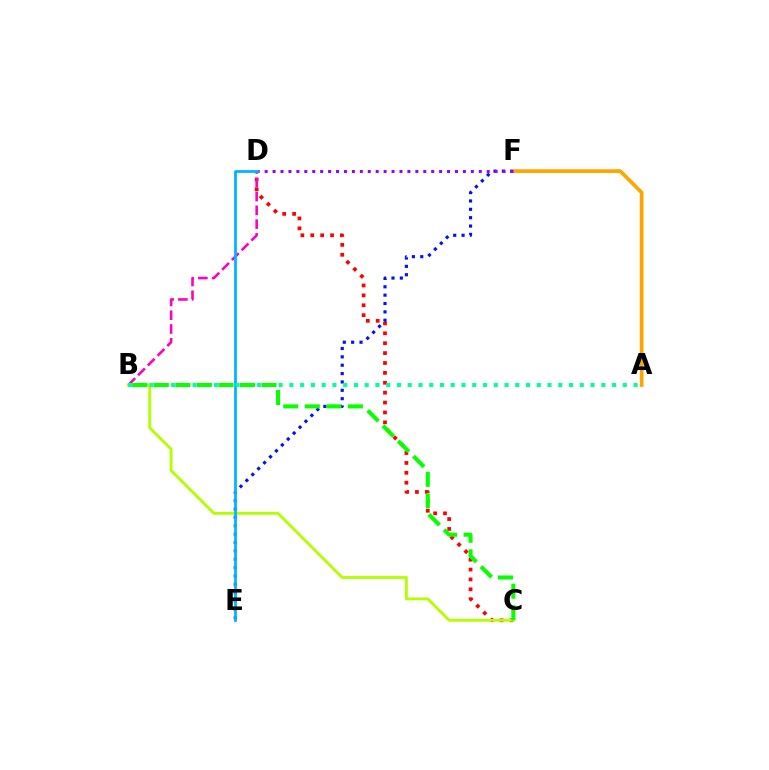{('C', 'D'): [{'color': '#ff0000', 'line_style': 'dotted', 'thickness': 2.69}], ('E', 'F'): [{'color': '#0010ff', 'line_style': 'dotted', 'thickness': 2.27}], ('B', 'D'): [{'color': '#ff00bd', 'line_style': 'dashed', 'thickness': 1.87}], ('A', 'F'): [{'color': '#ffa500', 'line_style': 'solid', 'thickness': 2.66}], ('D', 'F'): [{'color': '#9b00ff', 'line_style': 'dotted', 'thickness': 2.15}], ('B', 'C'): [{'color': '#b3ff00', 'line_style': 'solid', 'thickness': 2.06}, {'color': '#08ff00', 'line_style': 'dashed', 'thickness': 2.93}], ('D', 'E'): [{'color': '#00b5ff', 'line_style': 'solid', 'thickness': 2.01}], ('A', 'B'): [{'color': '#00ff9d', 'line_style': 'dotted', 'thickness': 2.92}]}